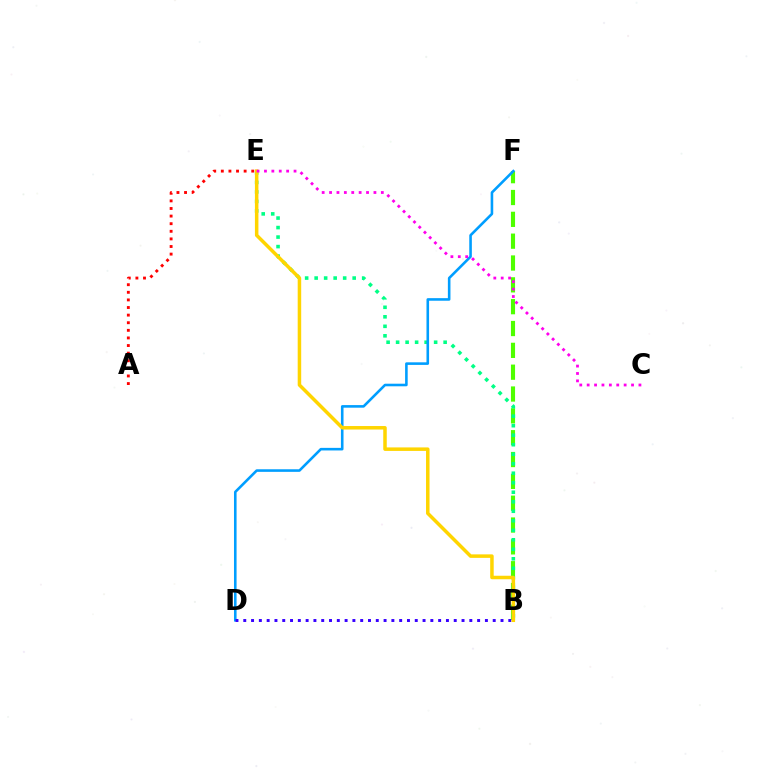{('B', 'F'): [{'color': '#4fff00', 'line_style': 'dashed', 'thickness': 2.97}], ('B', 'E'): [{'color': '#00ff86', 'line_style': 'dotted', 'thickness': 2.58}, {'color': '#ffd500', 'line_style': 'solid', 'thickness': 2.52}], ('A', 'E'): [{'color': '#ff0000', 'line_style': 'dotted', 'thickness': 2.07}], ('D', 'F'): [{'color': '#009eff', 'line_style': 'solid', 'thickness': 1.86}], ('B', 'D'): [{'color': '#3700ff', 'line_style': 'dotted', 'thickness': 2.12}], ('C', 'E'): [{'color': '#ff00ed', 'line_style': 'dotted', 'thickness': 2.01}]}